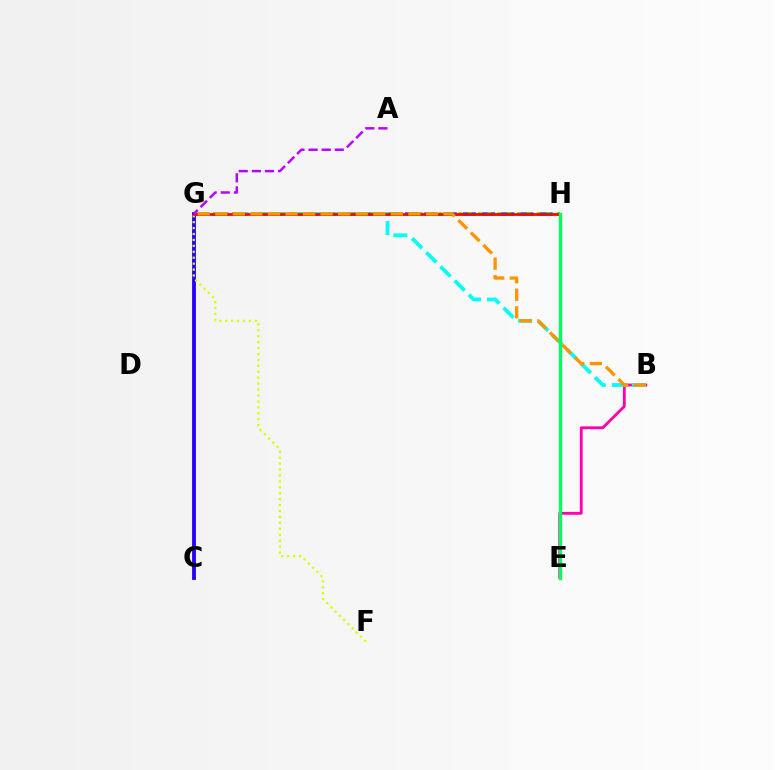{('C', 'G'): [{'color': '#2500ff', 'line_style': 'solid', 'thickness': 2.75}], ('B', 'E'): [{'color': '#ff00ac', 'line_style': 'solid', 'thickness': 2.03}], ('F', 'G'): [{'color': '#d1ff00', 'line_style': 'dotted', 'thickness': 1.61}], ('G', 'H'): [{'color': '#0074ff', 'line_style': 'dashed', 'thickness': 2.61}, {'color': '#3dff00', 'line_style': 'dotted', 'thickness': 2.67}, {'color': '#ff0000', 'line_style': 'solid', 'thickness': 1.97}], ('B', 'G'): [{'color': '#00fff6', 'line_style': 'dashed', 'thickness': 2.72}, {'color': '#ff9400', 'line_style': 'dashed', 'thickness': 2.38}], ('E', 'H'): [{'color': '#00ff5c', 'line_style': 'solid', 'thickness': 2.4}], ('A', 'G'): [{'color': '#b900ff', 'line_style': 'dashed', 'thickness': 1.78}]}